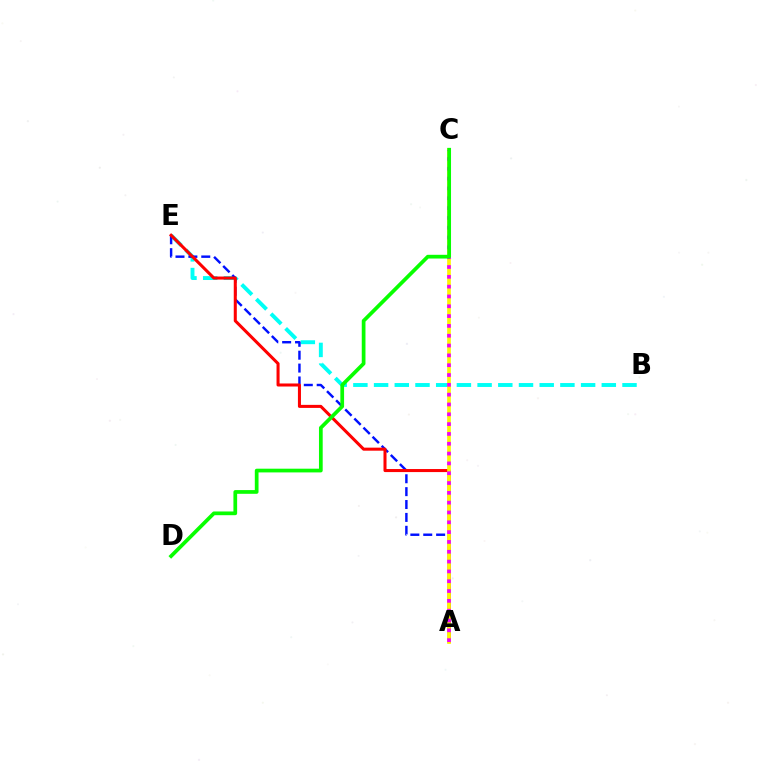{('B', 'E'): [{'color': '#00fff6', 'line_style': 'dashed', 'thickness': 2.81}], ('A', 'E'): [{'color': '#0010ff', 'line_style': 'dashed', 'thickness': 1.75}, {'color': '#ff0000', 'line_style': 'solid', 'thickness': 2.19}], ('A', 'C'): [{'color': '#fcf500', 'line_style': 'solid', 'thickness': 2.65}, {'color': '#ee00ff', 'line_style': 'dotted', 'thickness': 2.67}], ('C', 'D'): [{'color': '#08ff00', 'line_style': 'solid', 'thickness': 2.68}]}